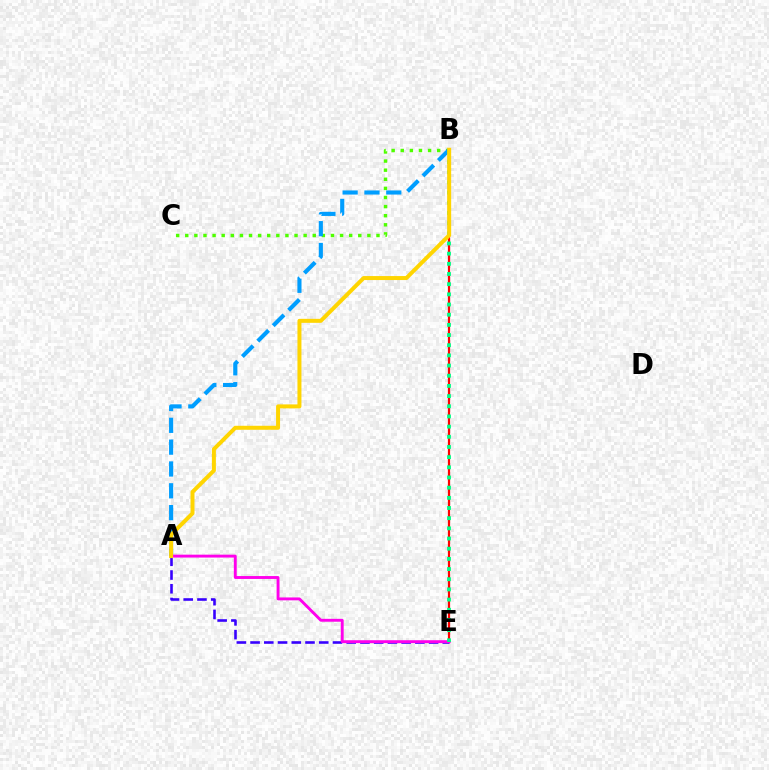{('B', 'C'): [{'color': '#4fff00', 'line_style': 'dotted', 'thickness': 2.47}], ('A', 'E'): [{'color': '#3700ff', 'line_style': 'dashed', 'thickness': 1.87}, {'color': '#ff00ed', 'line_style': 'solid', 'thickness': 2.08}], ('A', 'B'): [{'color': '#009eff', 'line_style': 'dashed', 'thickness': 2.96}, {'color': '#ffd500', 'line_style': 'solid', 'thickness': 2.87}], ('B', 'E'): [{'color': '#ff0000', 'line_style': 'solid', 'thickness': 1.6}, {'color': '#00ff86', 'line_style': 'dotted', 'thickness': 2.76}]}